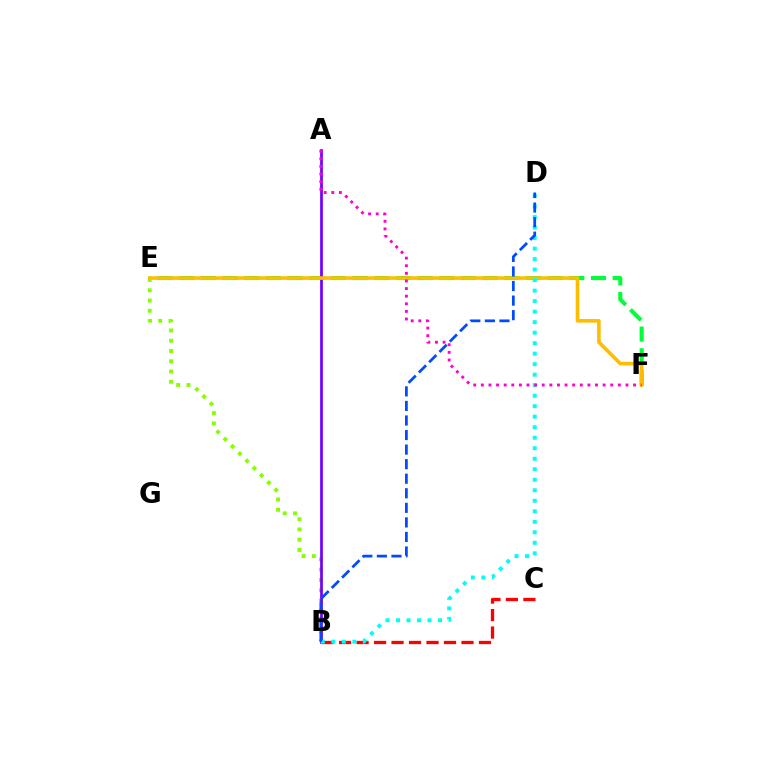{('B', 'C'): [{'color': '#ff0000', 'line_style': 'dashed', 'thickness': 2.38}], ('E', 'F'): [{'color': '#00ff39', 'line_style': 'dashed', 'thickness': 2.94}, {'color': '#ffbd00', 'line_style': 'solid', 'thickness': 2.6}], ('B', 'E'): [{'color': '#84ff00', 'line_style': 'dotted', 'thickness': 2.79}], ('A', 'B'): [{'color': '#7200ff', 'line_style': 'solid', 'thickness': 1.97}], ('B', 'D'): [{'color': '#00fff6', 'line_style': 'dotted', 'thickness': 2.85}, {'color': '#004bff', 'line_style': 'dashed', 'thickness': 1.98}], ('A', 'F'): [{'color': '#ff00cf', 'line_style': 'dotted', 'thickness': 2.07}]}